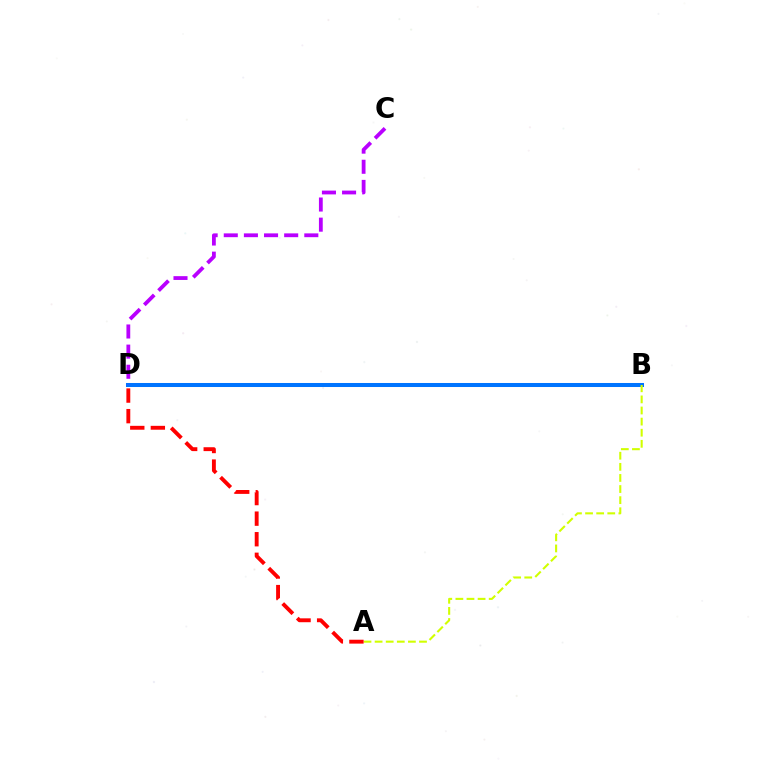{('B', 'D'): [{'color': '#00ff5c', 'line_style': 'dotted', 'thickness': 1.95}, {'color': '#0074ff', 'line_style': 'solid', 'thickness': 2.9}], ('A', 'B'): [{'color': '#d1ff00', 'line_style': 'dashed', 'thickness': 1.51}], ('C', 'D'): [{'color': '#b900ff', 'line_style': 'dashed', 'thickness': 2.74}], ('A', 'D'): [{'color': '#ff0000', 'line_style': 'dashed', 'thickness': 2.8}]}